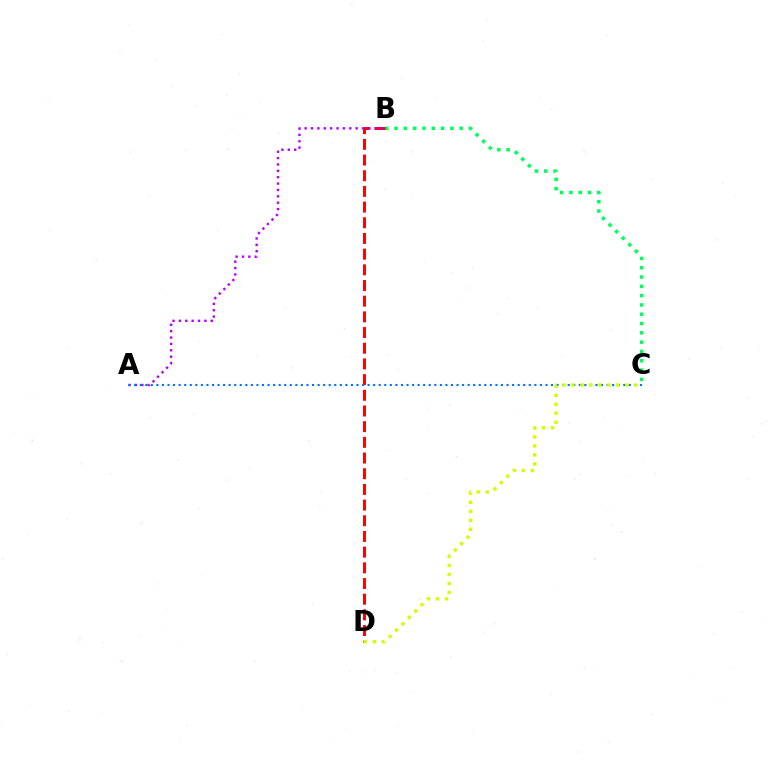{('B', 'C'): [{'color': '#00ff5c', 'line_style': 'dotted', 'thickness': 2.53}], ('B', 'D'): [{'color': '#ff0000', 'line_style': 'dashed', 'thickness': 2.13}], ('A', 'B'): [{'color': '#b900ff', 'line_style': 'dotted', 'thickness': 1.73}], ('A', 'C'): [{'color': '#0074ff', 'line_style': 'dotted', 'thickness': 1.51}], ('C', 'D'): [{'color': '#d1ff00', 'line_style': 'dotted', 'thickness': 2.45}]}